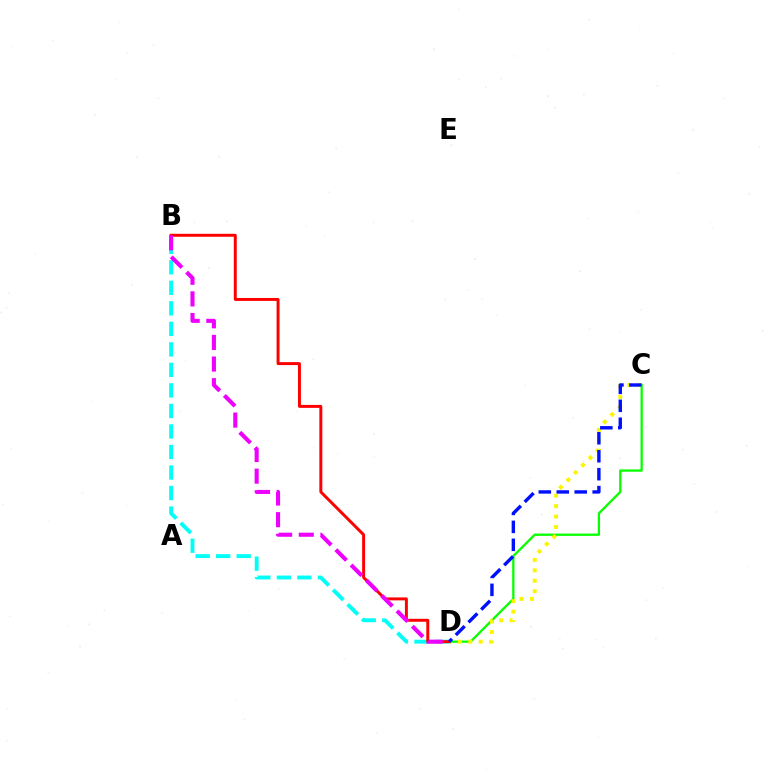{('B', 'D'): [{'color': '#00fff6', 'line_style': 'dashed', 'thickness': 2.79}, {'color': '#ff0000', 'line_style': 'solid', 'thickness': 2.13}, {'color': '#ee00ff', 'line_style': 'dashed', 'thickness': 2.94}], ('C', 'D'): [{'color': '#08ff00', 'line_style': 'solid', 'thickness': 1.65}, {'color': '#fcf500', 'line_style': 'dotted', 'thickness': 2.84}, {'color': '#0010ff', 'line_style': 'dashed', 'thickness': 2.44}]}